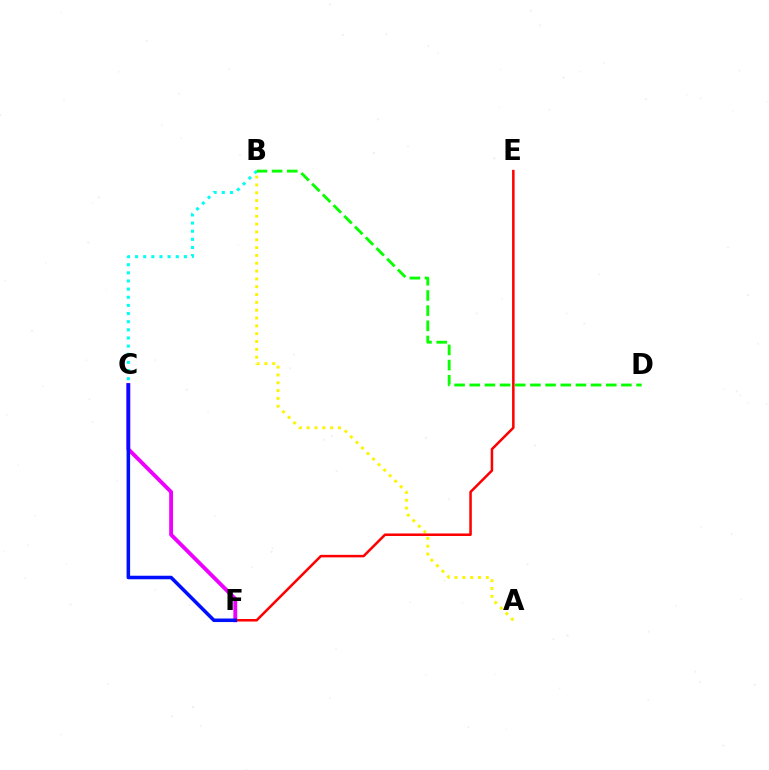{('A', 'B'): [{'color': '#fcf500', 'line_style': 'dotted', 'thickness': 2.13}], ('C', 'F'): [{'color': '#ee00ff', 'line_style': 'solid', 'thickness': 2.77}, {'color': '#0010ff', 'line_style': 'solid', 'thickness': 2.54}], ('B', 'C'): [{'color': '#00fff6', 'line_style': 'dotted', 'thickness': 2.21}], ('E', 'F'): [{'color': '#ff0000', 'line_style': 'solid', 'thickness': 1.82}], ('B', 'D'): [{'color': '#08ff00', 'line_style': 'dashed', 'thickness': 2.06}]}